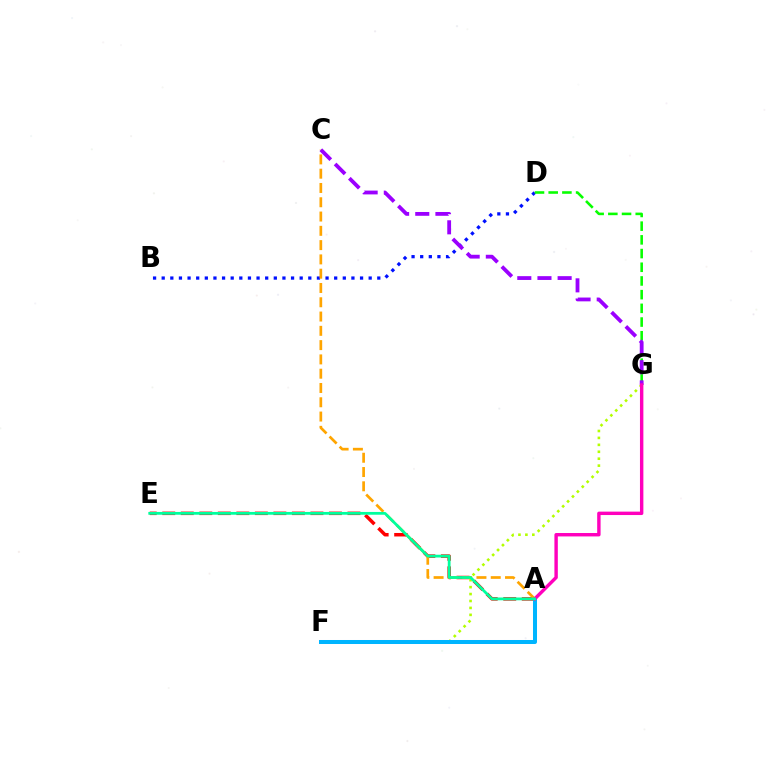{('B', 'D'): [{'color': '#0010ff', 'line_style': 'dotted', 'thickness': 2.34}], ('A', 'E'): [{'color': '#ff0000', 'line_style': 'dashed', 'thickness': 2.52}, {'color': '#00ff9d', 'line_style': 'solid', 'thickness': 2.0}], ('F', 'G'): [{'color': '#b3ff00', 'line_style': 'dotted', 'thickness': 1.88}], ('A', 'F'): [{'color': '#00b5ff', 'line_style': 'solid', 'thickness': 2.88}], ('D', 'G'): [{'color': '#08ff00', 'line_style': 'dashed', 'thickness': 1.86}], ('A', 'C'): [{'color': '#ffa500', 'line_style': 'dashed', 'thickness': 1.94}], ('C', 'G'): [{'color': '#9b00ff', 'line_style': 'dashed', 'thickness': 2.74}], ('A', 'G'): [{'color': '#ff00bd', 'line_style': 'solid', 'thickness': 2.46}]}